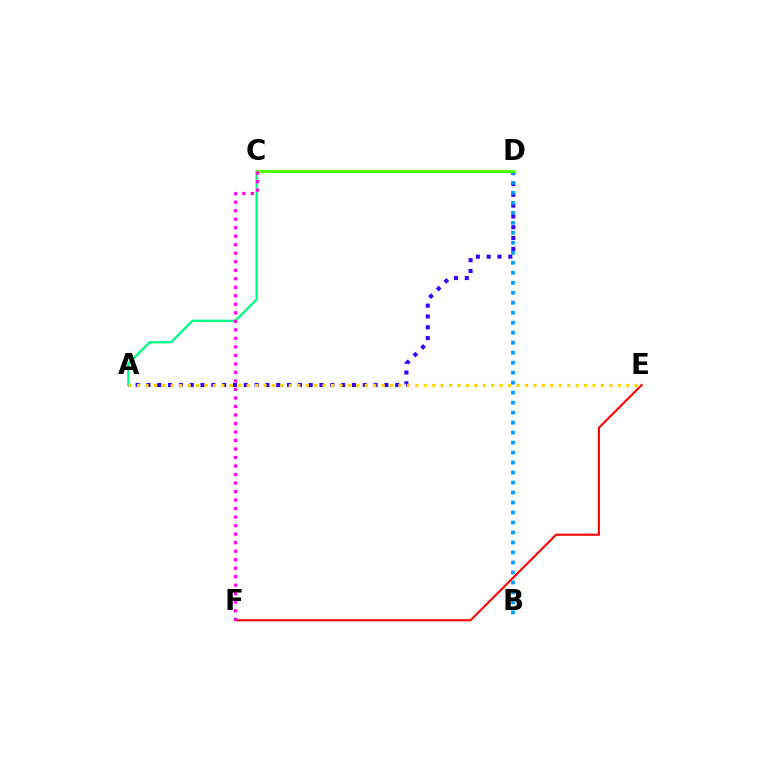{('A', 'D'): [{'color': '#3700ff', 'line_style': 'dotted', 'thickness': 2.94}], ('A', 'C'): [{'color': '#00ff86', 'line_style': 'solid', 'thickness': 1.69}], ('B', 'D'): [{'color': '#009eff', 'line_style': 'dotted', 'thickness': 2.71}], ('E', 'F'): [{'color': '#ff0000', 'line_style': 'solid', 'thickness': 1.51}], ('C', 'D'): [{'color': '#4fff00', 'line_style': 'solid', 'thickness': 2.29}], ('C', 'F'): [{'color': '#ff00ed', 'line_style': 'dotted', 'thickness': 2.31}], ('A', 'E'): [{'color': '#ffd500', 'line_style': 'dotted', 'thickness': 2.29}]}